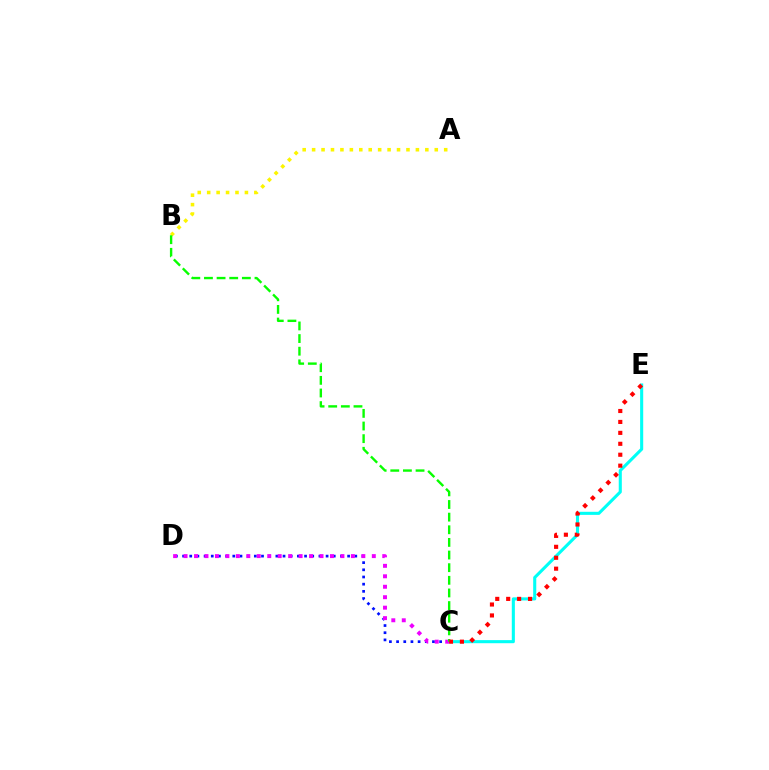{('A', 'B'): [{'color': '#fcf500', 'line_style': 'dotted', 'thickness': 2.56}], ('C', 'E'): [{'color': '#00fff6', 'line_style': 'solid', 'thickness': 2.22}, {'color': '#ff0000', 'line_style': 'dotted', 'thickness': 2.97}], ('C', 'D'): [{'color': '#0010ff', 'line_style': 'dotted', 'thickness': 1.95}, {'color': '#ee00ff', 'line_style': 'dotted', 'thickness': 2.84}], ('B', 'C'): [{'color': '#08ff00', 'line_style': 'dashed', 'thickness': 1.72}]}